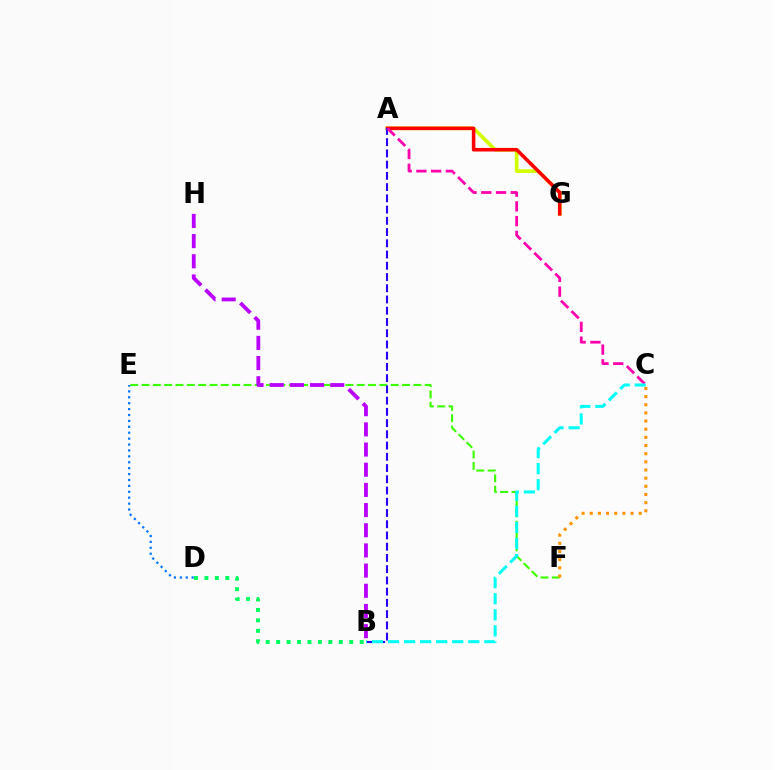{('B', 'D'): [{'color': '#00ff5c', 'line_style': 'dotted', 'thickness': 2.84}], ('A', 'G'): [{'color': '#d1ff00', 'line_style': 'solid', 'thickness': 2.64}, {'color': '#ff0000', 'line_style': 'solid', 'thickness': 2.56}], ('E', 'F'): [{'color': '#3dff00', 'line_style': 'dashed', 'thickness': 1.54}], ('A', 'B'): [{'color': '#2500ff', 'line_style': 'dashed', 'thickness': 1.53}], ('C', 'F'): [{'color': '#ff9400', 'line_style': 'dotted', 'thickness': 2.22}], ('D', 'E'): [{'color': '#0074ff', 'line_style': 'dotted', 'thickness': 1.6}], ('A', 'C'): [{'color': '#ff00ac', 'line_style': 'dashed', 'thickness': 2.0}], ('B', 'H'): [{'color': '#b900ff', 'line_style': 'dashed', 'thickness': 2.74}], ('B', 'C'): [{'color': '#00fff6', 'line_style': 'dashed', 'thickness': 2.18}]}